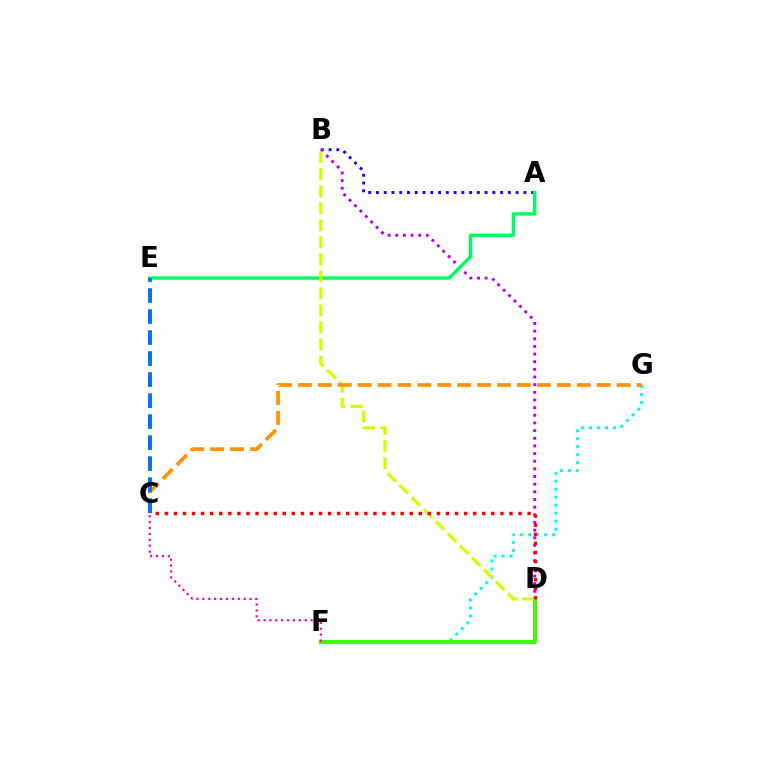{('A', 'B'): [{'color': '#2500ff', 'line_style': 'dotted', 'thickness': 2.11}], ('B', 'D'): [{'color': '#b900ff', 'line_style': 'dotted', 'thickness': 2.08}, {'color': '#d1ff00', 'line_style': 'dashed', 'thickness': 2.31}], ('F', 'G'): [{'color': '#00fff6', 'line_style': 'dotted', 'thickness': 2.17}], ('D', 'F'): [{'color': '#3dff00', 'line_style': 'solid', 'thickness': 2.87}], ('A', 'E'): [{'color': '#00ff5c', 'line_style': 'solid', 'thickness': 2.43}], ('C', 'G'): [{'color': '#ff9400', 'line_style': 'dashed', 'thickness': 2.71}], ('C', 'F'): [{'color': '#ff00ac', 'line_style': 'dotted', 'thickness': 1.6}], ('C', 'E'): [{'color': '#0074ff', 'line_style': 'dashed', 'thickness': 2.85}], ('C', 'D'): [{'color': '#ff0000', 'line_style': 'dotted', 'thickness': 2.46}]}